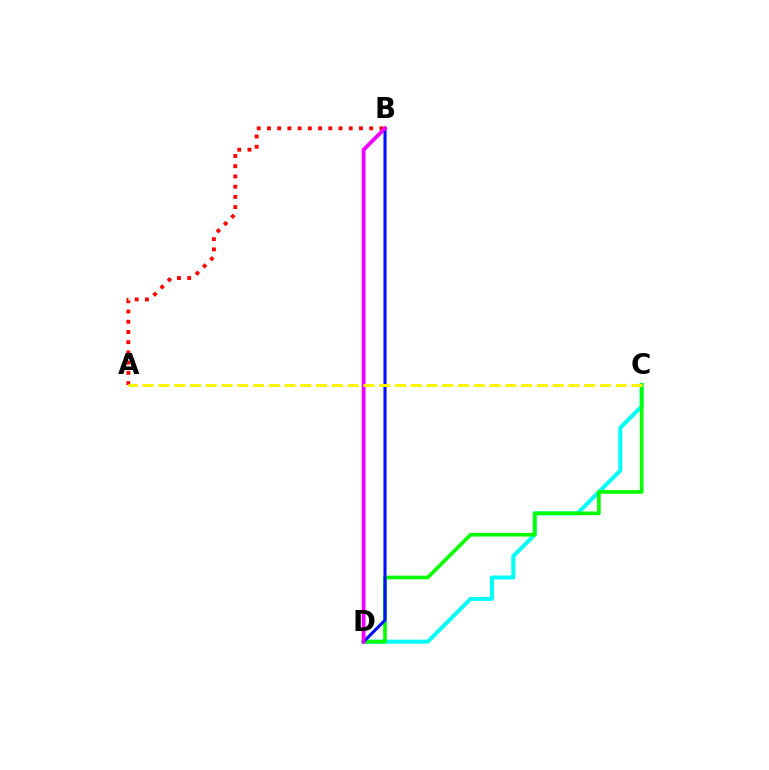{('C', 'D'): [{'color': '#00fff6', 'line_style': 'solid', 'thickness': 2.88}, {'color': '#08ff00', 'line_style': 'solid', 'thickness': 2.64}], ('A', 'B'): [{'color': '#ff0000', 'line_style': 'dotted', 'thickness': 2.78}], ('B', 'D'): [{'color': '#0010ff', 'line_style': 'solid', 'thickness': 2.23}, {'color': '#ee00ff', 'line_style': 'solid', 'thickness': 2.75}], ('A', 'C'): [{'color': '#fcf500', 'line_style': 'dashed', 'thickness': 2.14}]}